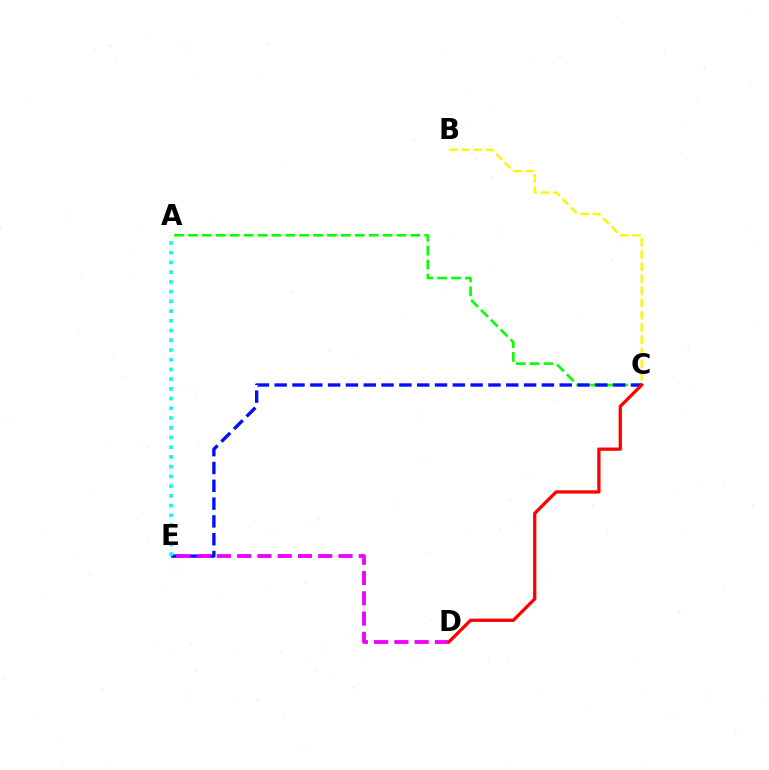{('A', 'C'): [{'color': '#08ff00', 'line_style': 'dashed', 'thickness': 1.89}], ('C', 'E'): [{'color': '#0010ff', 'line_style': 'dashed', 'thickness': 2.42}], ('B', 'C'): [{'color': '#fcf500', 'line_style': 'dashed', 'thickness': 1.65}], ('D', 'E'): [{'color': '#ee00ff', 'line_style': 'dashed', 'thickness': 2.75}], ('C', 'D'): [{'color': '#ff0000', 'line_style': 'solid', 'thickness': 2.35}], ('A', 'E'): [{'color': '#00fff6', 'line_style': 'dotted', 'thickness': 2.64}]}